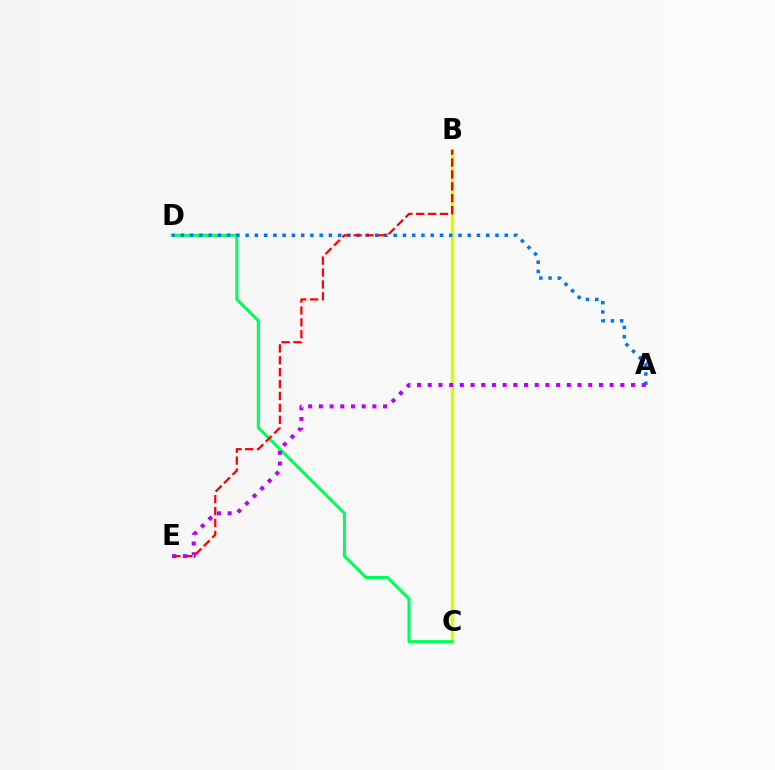{('B', 'C'): [{'color': '#d1ff00', 'line_style': 'solid', 'thickness': 2.46}], ('C', 'D'): [{'color': '#00ff5c', 'line_style': 'solid', 'thickness': 2.2}], ('A', 'D'): [{'color': '#0074ff', 'line_style': 'dotted', 'thickness': 2.51}], ('B', 'E'): [{'color': '#ff0000', 'line_style': 'dashed', 'thickness': 1.62}], ('A', 'E'): [{'color': '#b900ff', 'line_style': 'dotted', 'thickness': 2.91}]}